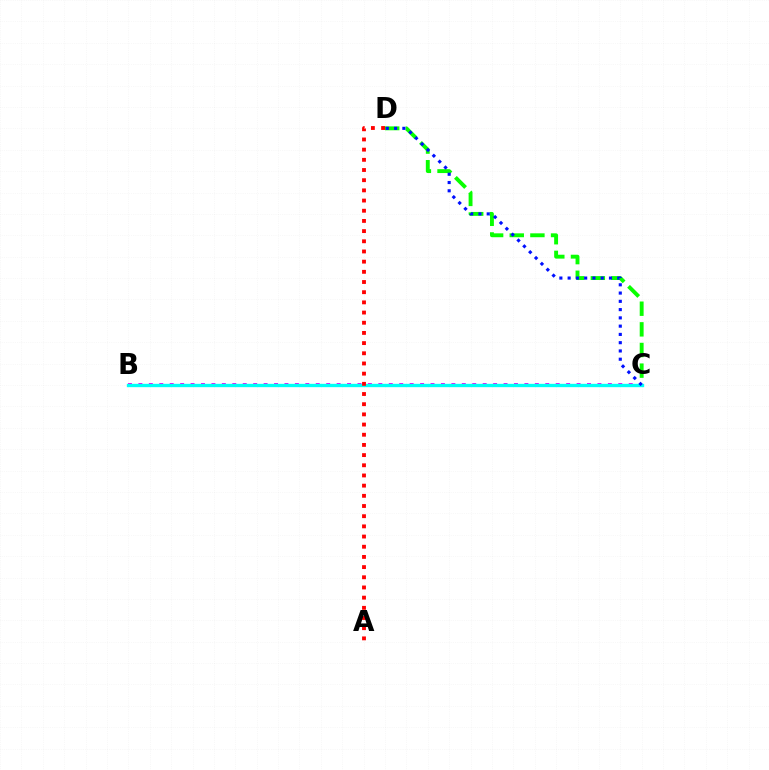{('B', 'C'): [{'color': '#ee00ff', 'line_style': 'dotted', 'thickness': 2.83}, {'color': '#fcf500', 'line_style': 'solid', 'thickness': 1.94}, {'color': '#00fff6', 'line_style': 'solid', 'thickness': 2.4}], ('C', 'D'): [{'color': '#08ff00', 'line_style': 'dashed', 'thickness': 2.8}, {'color': '#0010ff', 'line_style': 'dotted', 'thickness': 2.25}], ('A', 'D'): [{'color': '#ff0000', 'line_style': 'dotted', 'thickness': 2.77}]}